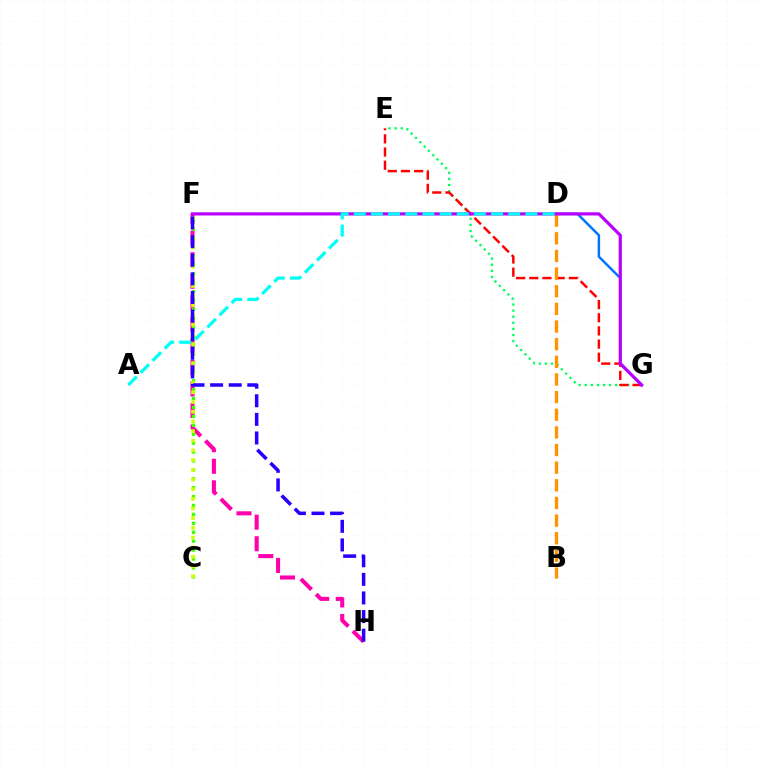{('E', 'G'): [{'color': '#00ff5c', 'line_style': 'dotted', 'thickness': 1.65}, {'color': '#ff0000', 'line_style': 'dashed', 'thickness': 1.79}], ('F', 'H'): [{'color': '#ff00ac', 'line_style': 'dashed', 'thickness': 2.93}, {'color': '#2500ff', 'line_style': 'dashed', 'thickness': 2.53}], ('D', 'G'): [{'color': '#0074ff', 'line_style': 'solid', 'thickness': 1.76}], ('C', 'F'): [{'color': '#3dff00', 'line_style': 'dotted', 'thickness': 2.42}, {'color': '#d1ff00', 'line_style': 'dotted', 'thickness': 2.63}], ('B', 'D'): [{'color': '#ff9400', 'line_style': 'dashed', 'thickness': 2.4}], ('F', 'G'): [{'color': '#b900ff', 'line_style': 'solid', 'thickness': 2.3}], ('A', 'D'): [{'color': '#00fff6', 'line_style': 'dashed', 'thickness': 2.33}]}